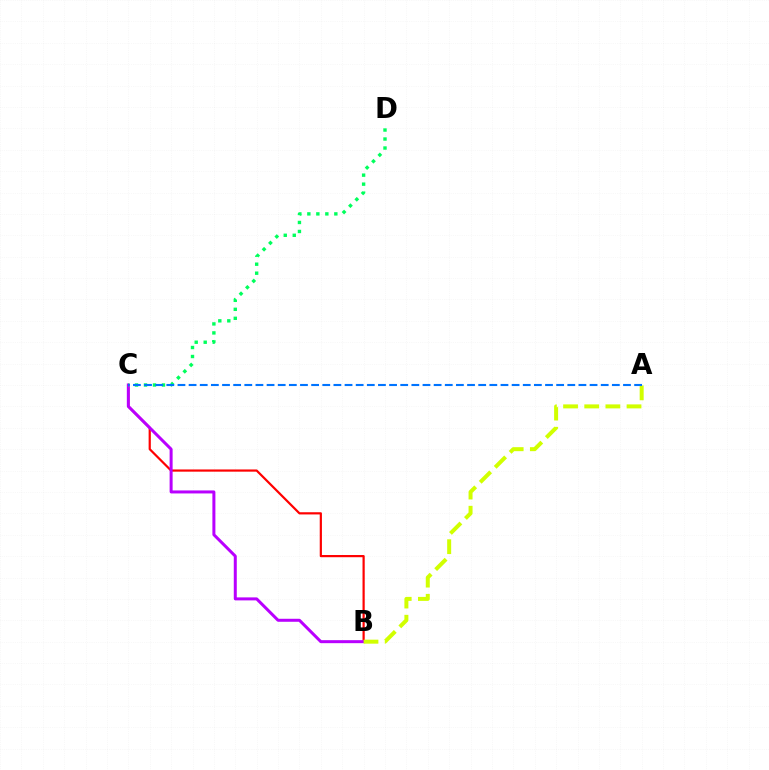{('B', 'C'): [{'color': '#ff0000', 'line_style': 'solid', 'thickness': 1.58}, {'color': '#b900ff', 'line_style': 'solid', 'thickness': 2.16}], ('A', 'B'): [{'color': '#d1ff00', 'line_style': 'dashed', 'thickness': 2.87}], ('C', 'D'): [{'color': '#00ff5c', 'line_style': 'dotted', 'thickness': 2.44}], ('A', 'C'): [{'color': '#0074ff', 'line_style': 'dashed', 'thickness': 1.51}]}